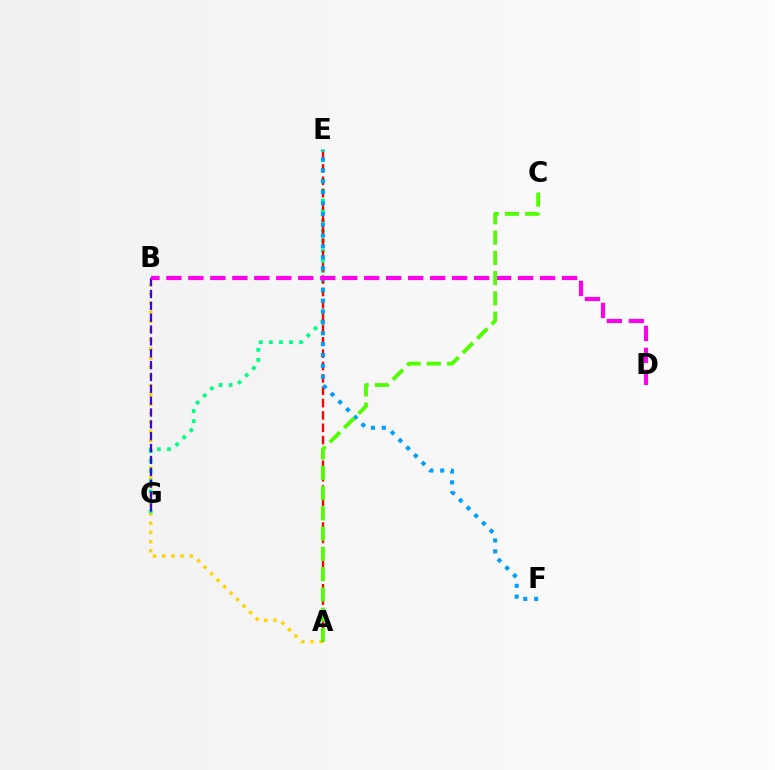{('A', 'B'): [{'color': '#ffd500', 'line_style': 'dotted', 'thickness': 2.49}], ('E', 'G'): [{'color': '#00ff86', 'line_style': 'dotted', 'thickness': 2.74}], ('B', 'G'): [{'color': '#3700ff', 'line_style': 'dashed', 'thickness': 1.61}], ('A', 'E'): [{'color': '#ff0000', 'line_style': 'dashed', 'thickness': 1.68}], ('E', 'F'): [{'color': '#009eff', 'line_style': 'dotted', 'thickness': 2.95}], ('B', 'D'): [{'color': '#ff00ed', 'line_style': 'dashed', 'thickness': 2.99}], ('A', 'C'): [{'color': '#4fff00', 'line_style': 'dashed', 'thickness': 2.75}]}